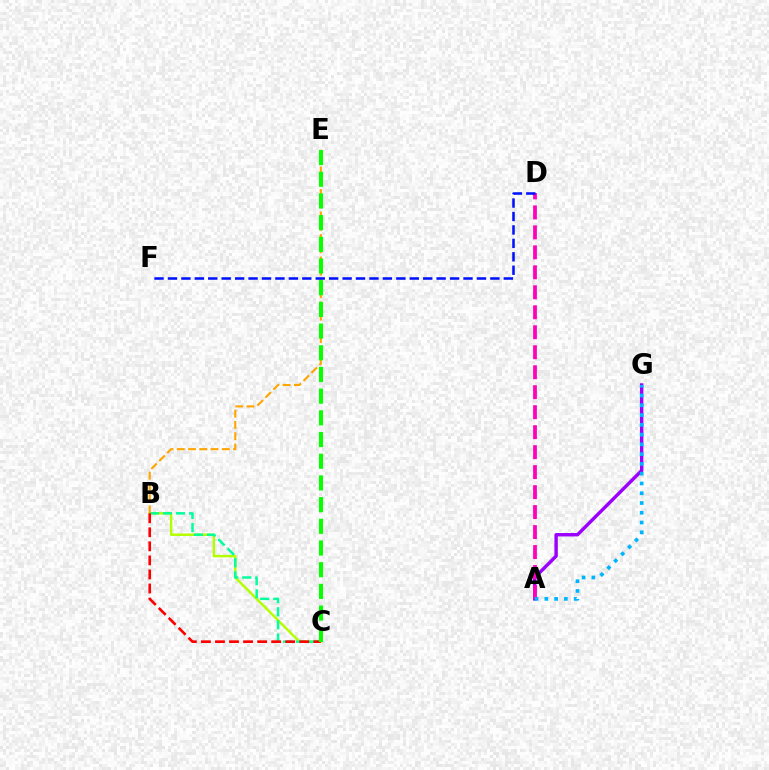{('A', 'G'): [{'color': '#9b00ff', 'line_style': 'solid', 'thickness': 2.45}, {'color': '#00b5ff', 'line_style': 'dotted', 'thickness': 2.66}], ('A', 'D'): [{'color': '#ff00bd', 'line_style': 'dashed', 'thickness': 2.71}], ('B', 'C'): [{'color': '#b3ff00', 'line_style': 'solid', 'thickness': 1.76}, {'color': '#00ff9d', 'line_style': 'dashed', 'thickness': 1.78}, {'color': '#ff0000', 'line_style': 'dashed', 'thickness': 1.91}], ('B', 'E'): [{'color': '#ffa500', 'line_style': 'dashed', 'thickness': 1.53}], ('D', 'F'): [{'color': '#0010ff', 'line_style': 'dashed', 'thickness': 1.83}], ('C', 'E'): [{'color': '#08ff00', 'line_style': 'dashed', 'thickness': 2.95}]}